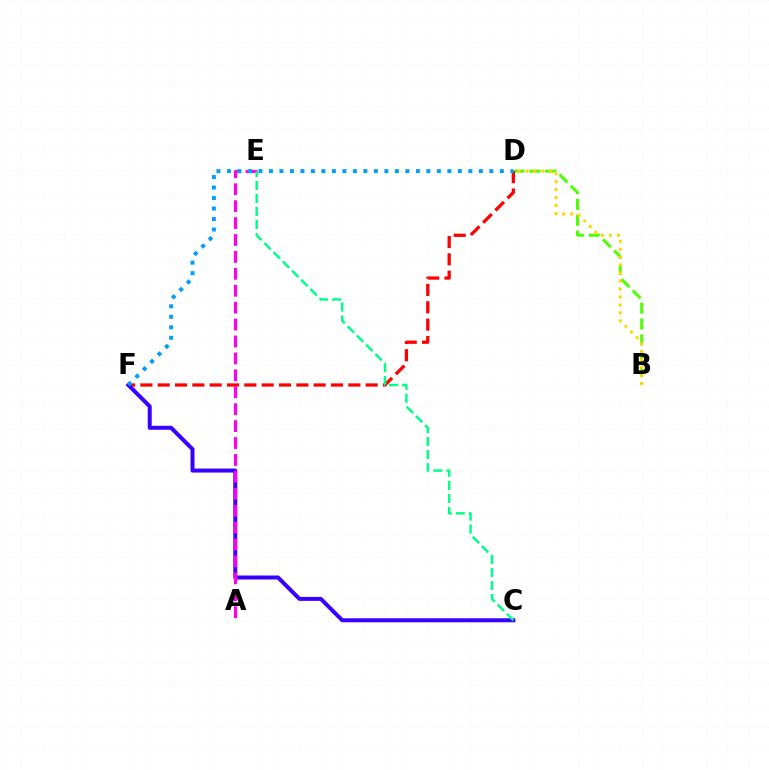{('B', 'D'): [{'color': '#4fff00', 'line_style': 'dashed', 'thickness': 2.16}, {'color': '#ffd500', 'line_style': 'dotted', 'thickness': 2.16}], ('D', 'F'): [{'color': '#ff0000', 'line_style': 'dashed', 'thickness': 2.35}, {'color': '#009eff', 'line_style': 'dotted', 'thickness': 2.85}], ('C', 'F'): [{'color': '#3700ff', 'line_style': 'solid', 'thickness': 2.88}], ('A', 'E'): [{'color': '#ff00ed', 'line_style': 'dashed', 'thickness': 2.3}], ('C', 'E'): [{'color': '#00ff86', 'line_style': 'dashed', 'thickness': 1.77}]}